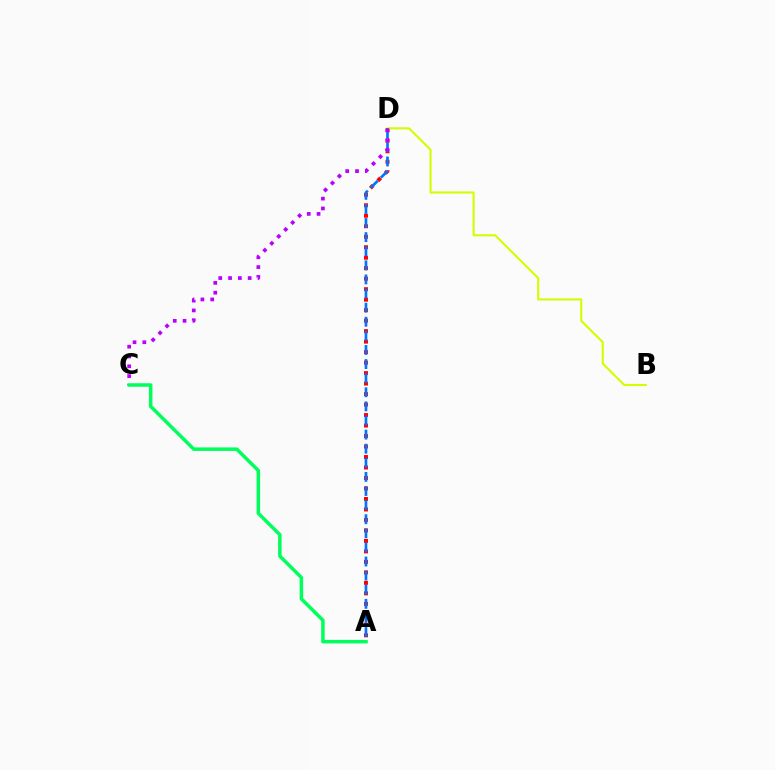{('A', 'D'): [{'color': '#ff0000', 'line_style': 'dotted', 'thickness': 2.85}, {'color': '#0074ff', 'line_style': 'dashed', 'thickness': 1.92}], ('B', 'D'): [{'color': '#d1ff00', 'line_style': 'solid', 'thickness': 1.51}], ('C', 'D'): [{'color': '#b900ff', 'line_style': 'dotted', 'thickness': 2.67}], ('A', 'C'): [{'color': '#00ff5c', 'line_style': 'solid', 'thickness': 2.51}]}